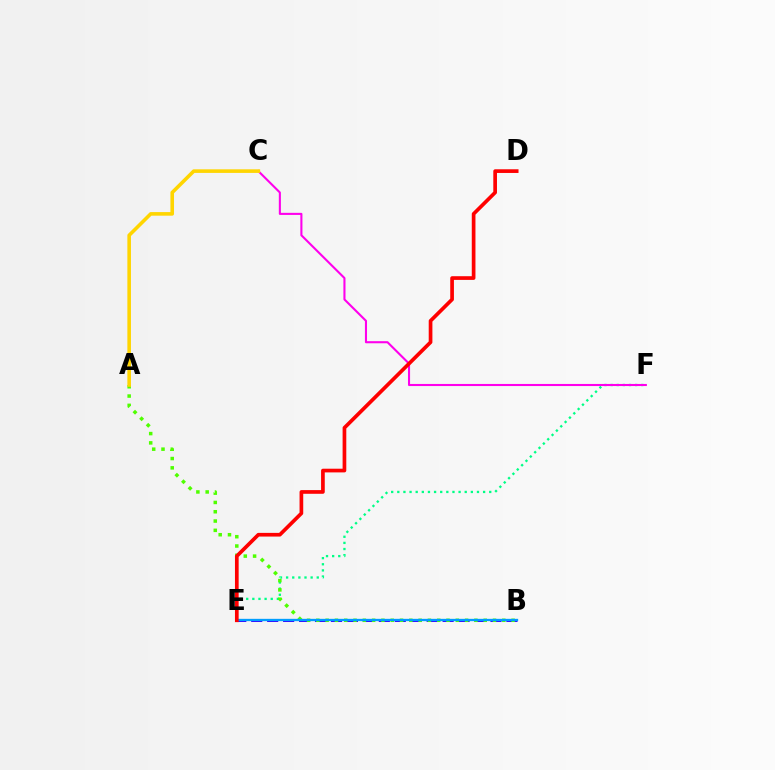{('B', 'E'): [{'color': '#3700ff', 'line_style': 'dashed', 'thickness': 2.17}, {'color': '#009eff', 'line_style': 'solid', 'thickness': 1.67}], ('E', 'F'): [{'color': '#00ff86', 'line_style': 'dotted', 'thickness': 1.67}], ('A', 'B'): [{'color': '#4fff00', 'line_style': 'dotted', 'thickness': 2.53}], ('C', 'F'): [{'color': '#ff00ed', 'line_style': 'solid', 'thickness': 1.51}], ('D', 'E'): [{'color': '#ff0000', 'line_style': 'solid', 'thickness': 2.65}], ('A', 'C'): [{'color': '#ffd500', 'line_style': 'solid', 'thickness': 2.59}]}